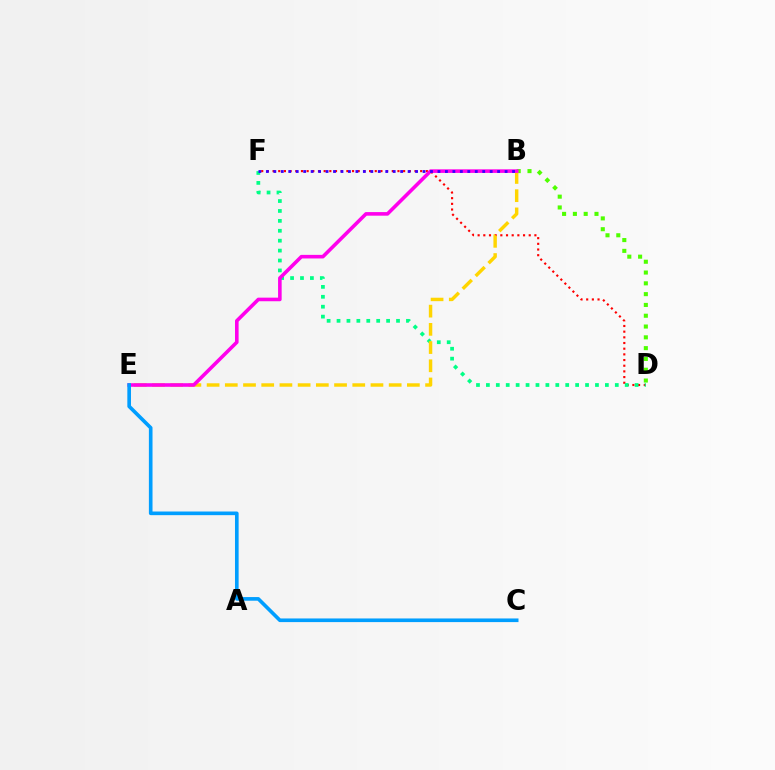{('B', 'D'): [{'color': '#4fff00', 'line_style': 'dotted', 'thickness': 2.93}], ('D', 'F'): [{'color': '#ff0000', 'line_style': 'dotted', 'thickness': 1.54}, {'color': '#00ff86', 'line_style': 'dotted', 'thickness': 2.69}], ('B', 'E'): [{'color': '#ffd500', 'line_style': 'dashed', 'thickness': 2.47}, {'color': '#ff00ed', 'line_style': 'solid', 'thickness': 2.59}], ('C', 'E'): [{'color': '#009eff', 'line_style': 'solid', 'thickness': 2.62}], ('B', 'F'): [{'color': '#3700ff', 'line_style': 'dotted', 'thickness': 2.03}]}